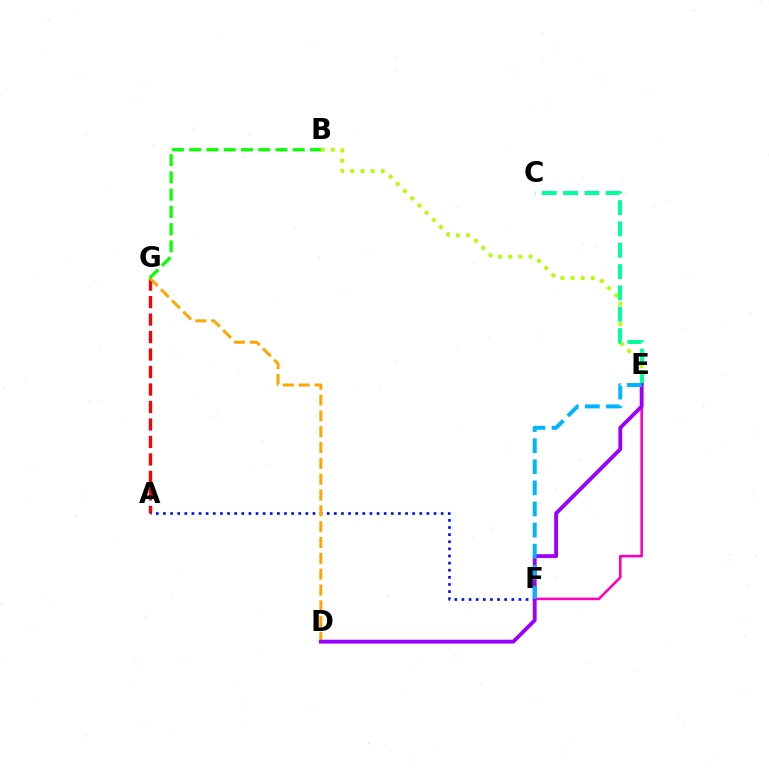{('B', 'E'): [{'color': '#b3ff00', 'line_style': 'dotted', 'thickness': 2.76}], ('A', 'G'): [{'color': '#ff0000', 'line_style': 'dashed', 'thickness': 2.38}], ('E', 'F'): [{'color': '#ff00bd', 'line_style': 'solid', 'thickness': 1.86}, {'color': '#00b5ff', 'line_style': 'dashed', 'thickness': 2.87}], ('A', 'F'): [{'color': '#0010ff', 'line_style': 'dotted', 'thickness': 1.93}], ('C', 'E'): [{'color': '#00ff9d', 'line_style': 'dashed', 'thickness': 2.9}], ('D', 'G'): [{'color': '#ffa500', 'line_style': 'dashed', 'thickness': 2.15}], ('D', 'E'): [{'color': '#9b00ff', 'line_style': 'solid', 'thickness': 2.77}], ('B', 'G'): [{'color': '#08ff00', 'line_style': 'dashed', 'thickness': 2.34}]}